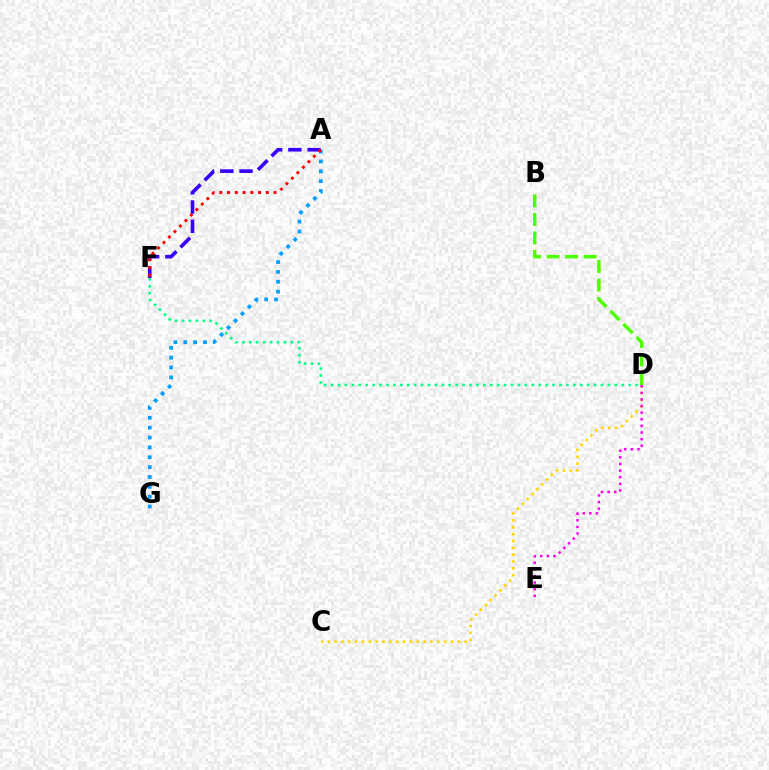{('A', 'F'): [{'color': '#3700ff', 'line_style': 'dashed', 'thickness': 2.61}, {'color': '#ff0000', 'line_style': 'dotted', 'thickness': 2.11}], ('B', 'D'): [{'color': '#4fff00', 'line_style': 'dashed', 'thickness': 2.52}], ('C', 'D'): [{'color': '#ffd500', 'line_style': 'dotted', 'thickness': 1.86}], ('D', 'E'): [{'color': '#ff00ed', 'line_style': 'dotted', 'thickness': 1.8}], ('A', 'G'): [{'color': '#009eff', 'line_style': 'dotted', 'thickness': 2.68}], ('D', 'F'): [{'color': '#00ff86', 'line_style': 'dotted', 'thickness': 1.88}]}